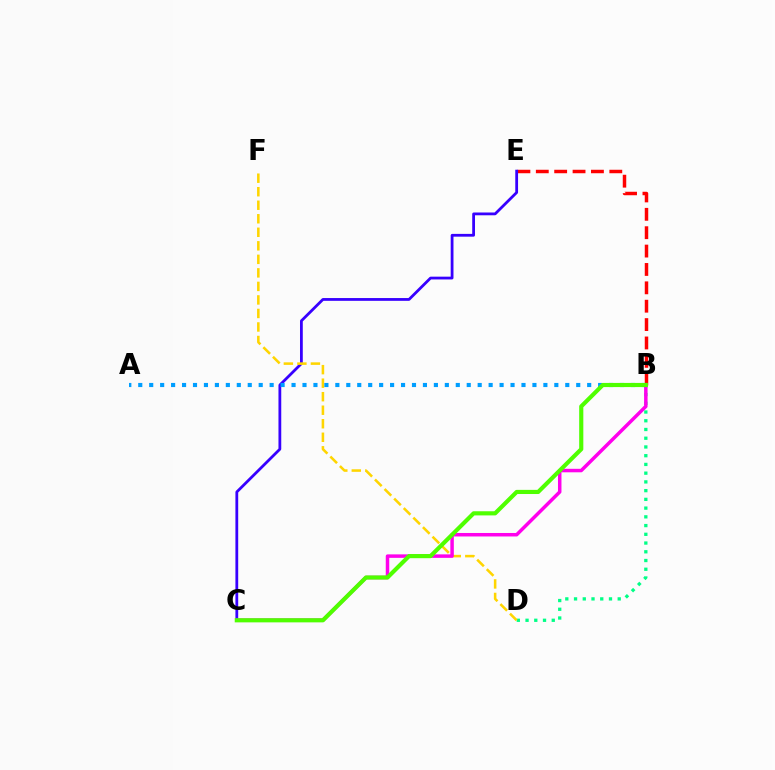{('B', 'E'): [{'color': '#ff0000', 'line_style': 'dashed', 'thickness': 2.5}], ('B', 'D'): [{'color': '#00ff86', 'line_style': 'dotted', 'thickness': 2.37}], ('C', 'E'): [{'color': '#3700ff', 'line_style': 'solid', 'thickness': 2.0}], ('D', 'F'): [{'color': '#ffd500', 'line_style': 'dashed', 'thickness': 1.84}], ('B', 'C'): [{'color': '#ff00ed', 'line_style': 'solid', 'thickness': 2.51}, {'color': '#4fff00', 'line_style': 'solid', 'thickness': 2.99}], ('A', 'B'): [{'color': '#009eff', 'line_style': 'dotted', 'thickness': 2.97}]}